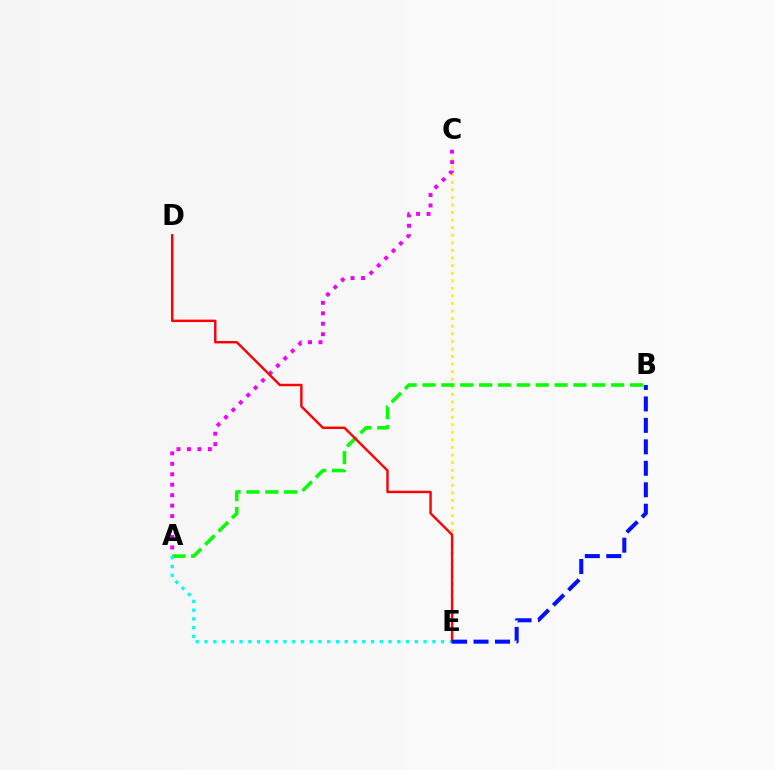{('C', 'E'): [{'color': '#fcf500', 'line_style': 'dotted', 'thickness': 2.06}], ('A', 'C'): [{'color': '#ee00ff', 'line_style': 'dotted', 'thickness': 2.84}], ('A', 'B'): [{'color': '#08ff00', 'line_style': 'dashed', 'thickness': 2.56}], ('A', 'E'): [{'color': '#00fff6', 'line_style': 'dotted', 'thickness': 2.38}], ('D', 'E'): [{'color': '#ff0000', 'line_style': 'solid', 'thickness': 1.75}], ('B', 'E'): [{'color': '#0010ff', 'line_style': 'dashed', 'thickness': 2.92}]}